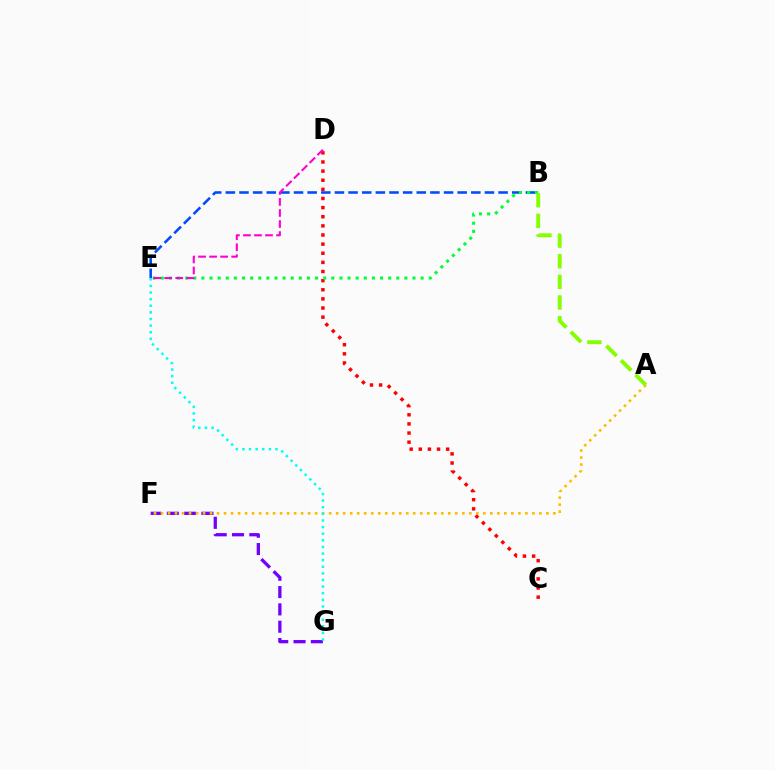{('C', 'D'): [{'color': '#ff0000', 'line_style': 'dotted', 'thickness': 2.48}], ('B', 'E'): [{'color': '#004bff', 'line_style': 'dashed', 'thickness': 1.85}, {'color': '#00ff39', 'line_style': 'dotted', 'thickness': 2.21}], ('F', 'G'): [{'color': '#7200ff', 'line_style': 'dashed', 'thickness': 2.35}], ('A', 'F'): [{'color': '#ffbd00', 'line_style': 'dotted', 'thickness': 1.9}], ('E', 'G'): [{'color': '#00fff6', 'line_style': 'dotted', 'thickness': 1.8}], ('A', 'B'): [{'color': '#84ff00', 'line_style': 'dashed', 'thickness': 2.8}], ('D', 'E'): [{'color': '#ff00cf', 'line_style': 'dashed', 'thickness': 1.5}]}